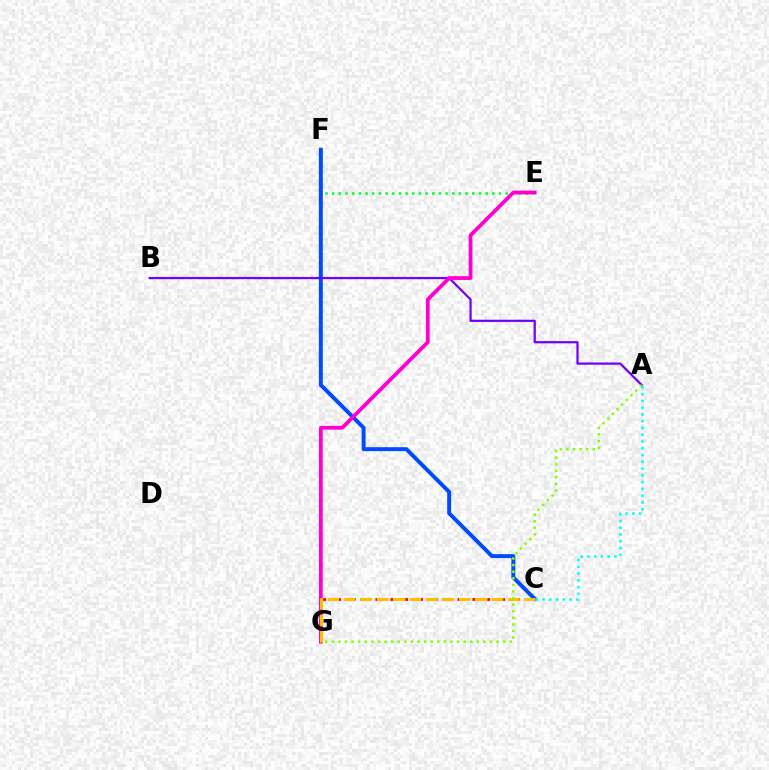{('E', 'F'): [{'color': '#00ff39', 'line_style': 'dotted', 'thickness': 1.81}], ('C', 'F'): [{'color': '#004bff', 'line_style': 'solid', 'thickness': 2.85}], ('C', 'G'): [{'color': '#ff0000', 'line_style': 'dotted', 'thickness': 2.03}, {'color': '#ffbd00', 'line_style': 'dashed', 'thickness': 2.23}], ('A', 'B'): [{'color': '#7200ff', 'line_style': 'solid', 'thickness': 1.61}], ('E', 'G'): [{'color': '#ff00cf', 'line_style': 'solid', 'thickness': 2.72}], ('A', 'G'): [{'color': '#84ff00', 'line_style': 'dotted', 'thickness': 1.79}], ('A', 'C'): [{'color': '#00fff6', 'line_style': 'dotted', 'thickness': 1.84}]}